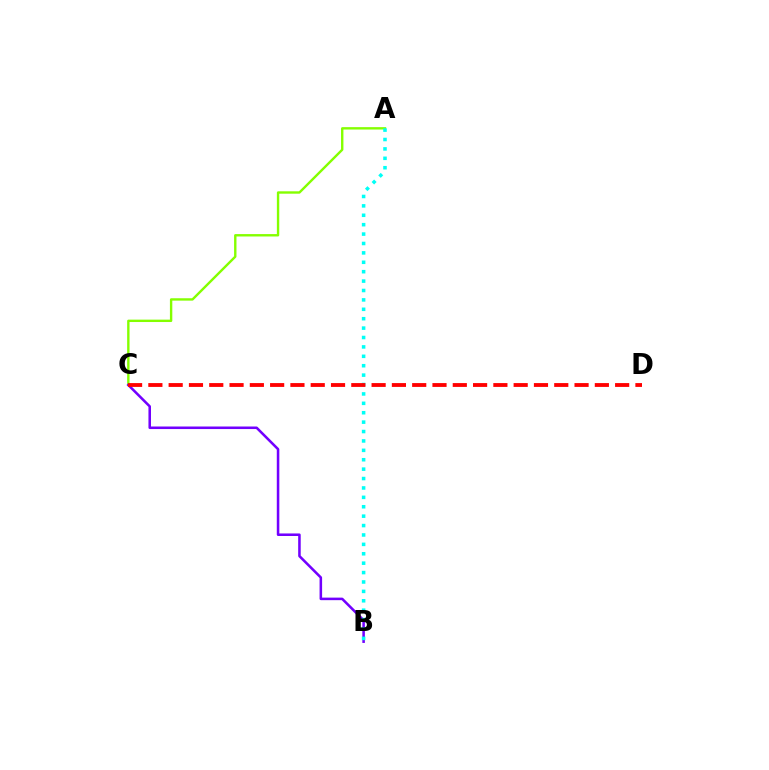{('A', 'C'): [{'color': '#84ff00', 'line_style': 'solid', 'thickness': 1.72}], ('B', 'C'): [{'color': '#7200ff', 'line_style': 'solid', 'thickness': 1.83}], ('A', 'B'): [{'color': '#00fff6', 'line_style': 'dotted', 'thickness': 2.55}], ('C', 'D'): [{'color': '#ff0000', 'line_style': 'dashed', 'thickness': 2.76}]}